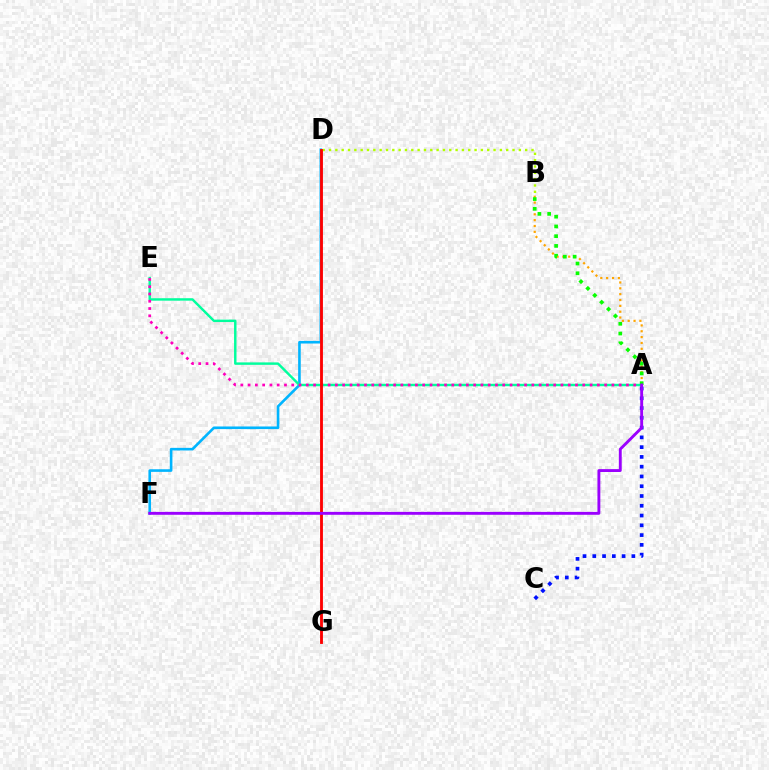{('D', 'F'): [{'color': '#00b5ff', 'line_style': 'solid', 'thickness': 1.88}], ('A', 'E'): [{'color': '#00ff9d', 'line_style': 'solid', 'thickness': 1.76}, {'color': '#ff00bd', 'line_style': 'dotted', 'thickness': 1.98}], ('A', 'B'): [{'color': '#ffa500', 'line_style': 'dotted', 'thickness': 1.59}, {'color': '#08ff00', 'line_style': 'dotted', 'thickness': 2.65}], ('B', 'D'): [{'color': '#b3ff00', 'line_style': 'dotted', 'thickness': 1.72}], ('A', 'C'): [{'color': '#0010ff', 'line_style': 'dotted', 'thickness': 2.66}], ('D', 'G'): [{'color': '#ff0000', 'line_style': 'solid', 'thickness': 2.05}], ('A', 'F'): [{'color': '#9b00ff', 'line_style': 'solid', 'thickness': 2.08}]}